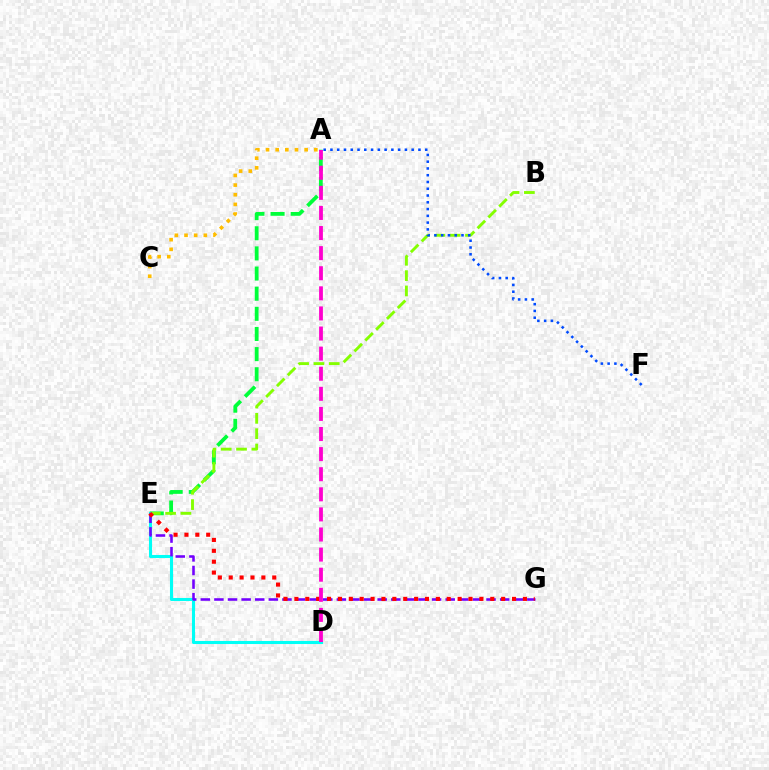{('A', 'E'): [{'color': '#00ff39', 'line_style': 'dashed', 'thickness': 2.74}], ('B', 'E'): [{'color': '#84ff00', 'line_style': 'dashed', 'thickness': 2.08}], ('D', 'E'): [{'color': '#00fff6', 'line_style': 'solid', 'thickness': 2.21}], ('E', 'G'): [{'color': '#7200ff', 'line_style': 'dashed', 'thickness': 1.85}, {'color': '#ff0000', 'line_style': 'dotted', 'thickness': 2.96}], ('A', 'F'): [{'color': '#004bff', 'line_style': 'dotted', 'thickness': 1.84}], ('A', 'C'): [{'color': '#ffbd00', 'line_style': 'dotted', 'thickness': 2.62}], ('A', 'D'): [{'color': '#ff00cf', 'line_style': 'dashed', 'thickness': 2.73}]}